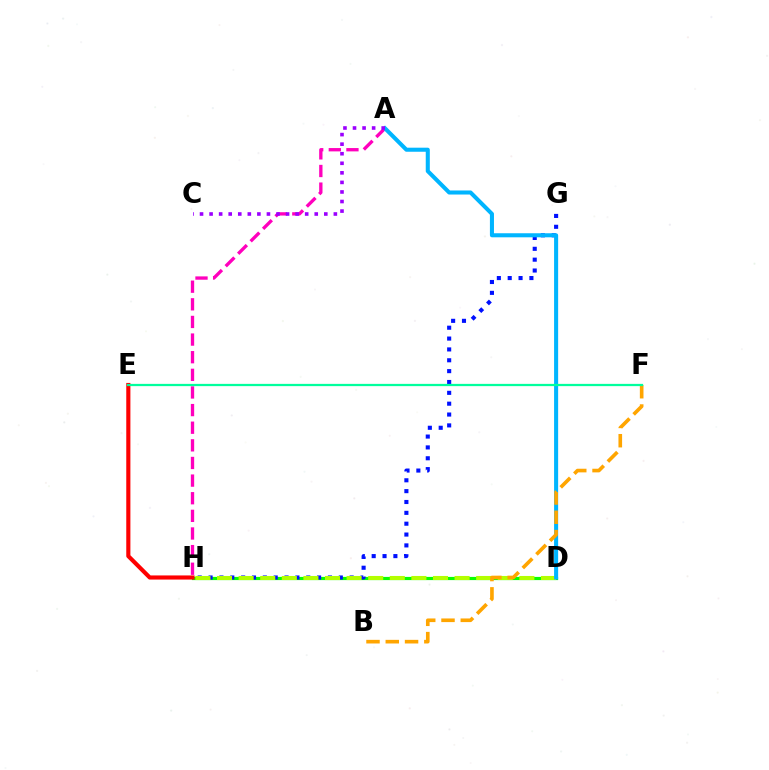{('D', 'H'): [{'color': '#08ff00', 'line_style': 'solid', 'thickness': 2.29}, {'color': '#b3ff00', 'line_style': 'dashed', 'thickness': 2.93}], ('G', 'H'): [{'color': '#0010ff', 'line_style': 'dotted', 'thickness': 2.95}], ('E', 'H'): [{'color': '#ff0000', 'line_style': 'solid', 'thickness': 2.98}], ('A', 'H'): [{'color': '#ff00bd', 'line_style': 'dashed', 'thickness': 2.39}], ('A', 'D'): [{'color': '#00b5ff', 'line_style': 'solid', 'thickness': 2.92}], ('A', 'C'): [{'color': '#9b00ff', 'line_style': 'dotted', 'thickness': 2.6}], ('B', 'F'): [{'color': '#ffa500', 'line_style': 'dashed', 'thickness': 2.62}], ('E', 'F'): [{'color': '#00ff9d', 'line_style': 'solid', 'thickness': 1.62}]}